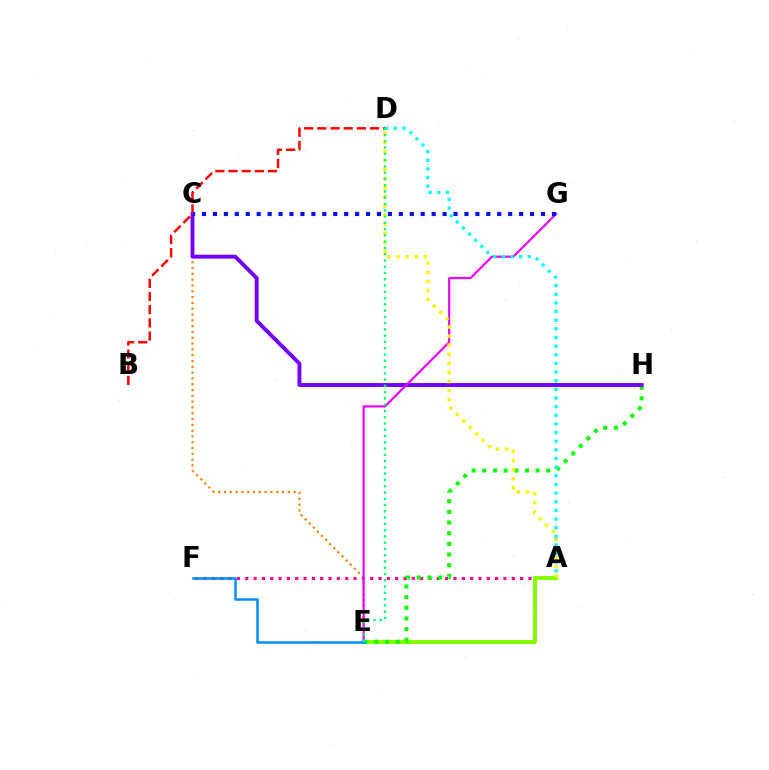{('A', 'F'): [{'color': '#ff0094', 'line_style': 'dotted', 'thickness': 2.26}], ('A', 'E'): [{'color': '#84ff00', 'line_style': 'solid', 'thickness': 2.87}], ('C', 'E'): [{'color': '#ff7c00', 'line_style': 'dotted', 'thickness': 1.58}], ('E', 'H'): [{'color': '#08ff00', 'line_style': 'dotted', 'thickness': 2.9}], ('C', 'H'): [{'color': '#7200ff', 'line_style': 'solid', 'thickness': 2.8}], ('B', 'D'): [{'color': '#ff0000', 'line_style': 'dashed', 'thickness': 1.79}], ('E', 'G'): [{'color': '#ee00ff', 'line_style': 'solid', 'thickness': 1.56}], ('A', 'D'): [{'color': '#fcf500', 'line_style': 'dotted', 'thickness': 2.47}, {'color': '#00fff6', 'line_style': 'dotted', 'thickness': 2.35}], ('E', 'F'): [{'color': '#008cff', 'line_style': 'solid', 'thickness': 1.8}], ('D', 'E'): [{'color': '#00ff74', 'line_style': 'dotted', 'thickness': 1.7}], ('C', 'G'): [{'color': '#0010ff', 'line_style': 'dotted', 'thickness': 2.97}]}